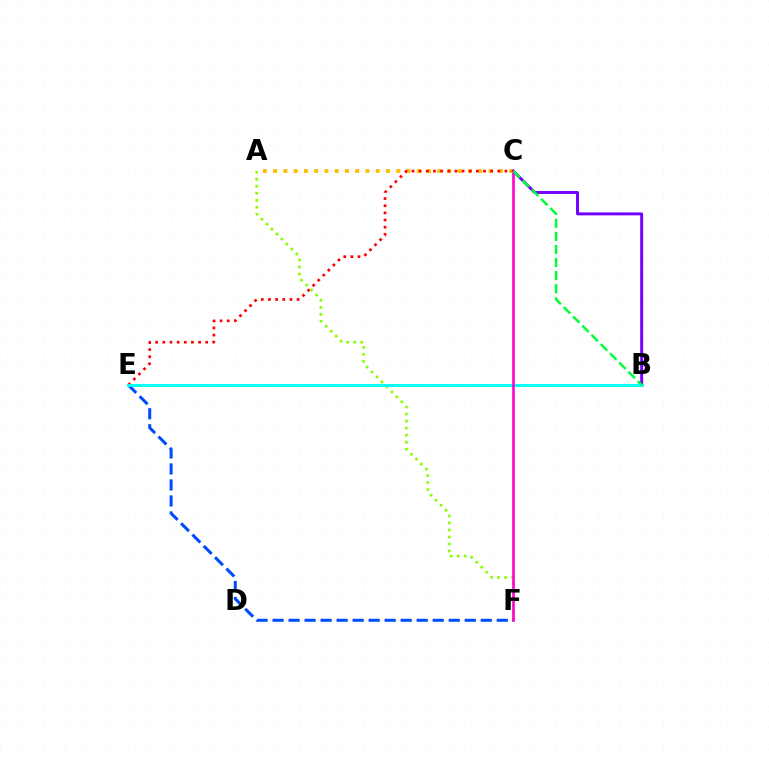{('E', 'F'): [{'color': '#004bff', 'line_style': 'dashed', 'thickness': 2.18}], ('A', 'C'): [{'color': '#ffbd00', 'line_style': 'dotted', 'thickness': 2.79}], ('C', 'E'): [{'color': '#ff0000', 'line_style': 'dotted', 'thickness': 1.94}], ('B', 'C'): [{'color': '#7200ff', 'line_style': 'solid', 'thickness': 2.11}, {'color': '#00ff39', 'line_style': 'dashed', 'thickness': 1.78}], ('A', 'F'): [{'color': '#84ff00', 'line_style': 'dotted', 'thickness': 1.91}], ('B', 'E'): [{'color': '#00fff6', 'line_style': 'solid', 'thickness': 2.08}], ('C', 'F'): [{'color': '#ff00cf', 'line_style': 'solid', 'thickness': 1.89}]}